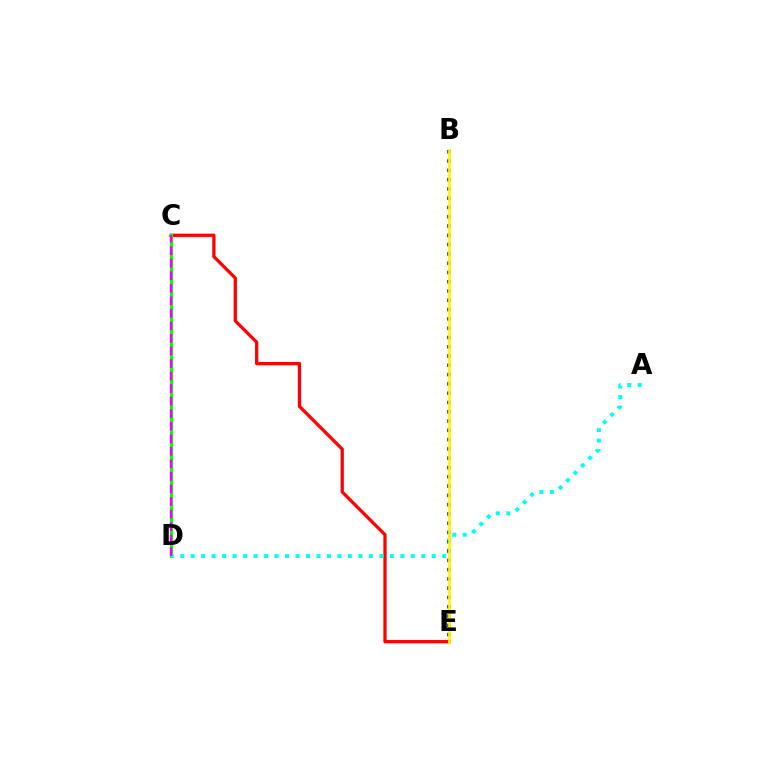{('C', 'E'): [{'color': '#ff0000', 'line_style': 'solid', 'thickness': 2.35}], ('C', 'D'): [{'color': '#08ff00', 'line_style': 'solid', 'thickness': 2.24}, {'color': '#ee00ff', 'line_style': 'dashed', 'thickness': 1.7}], ('A', 'D'): [{'color': '#00fff6', 'line_style': 'dotted', 'thickness': 2.85}], ('B', 'E'): [{'color': '#0010ff', 'line_style': 'dotted', 'thickness': 2.52}, {'color': '#fcf500', 'line_style': 'solid', 'thickness': 1.94}]}